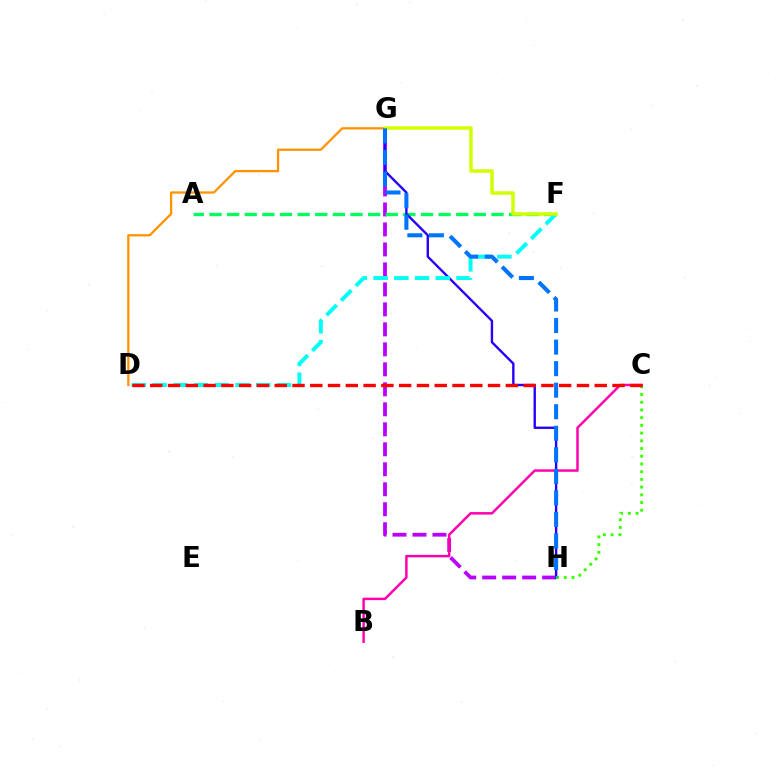{('G', 'H'): [{'color': '#b900ff', 'line_style': 'dashed', 'thickness': 2.72}, {'color': '#2500ff', 'line_style': 'solid', 'thickness': 1.71}, {'color': '#0074ff', 'line_style': 'dashed', 'thickness': 2.93}], ('A', 'F'): [{'color': '#00ff5c', 'line_style': 'dashed', 'thickness': 2.39}], ('D', 'G'): [{'color': '#ff9400', 'line_style': 'solid', 'thickness': 1.65}], ('D', 'F'): [{'color': '#00fff6', 'line_style': 'dashed', 'thickness': 2.82}], ('C', 'H'): [{'color': '#3dff00', 'line_style': 'dotted', 'thickness': 2.1}], ('F', 'G'): [{'color': '#d1ff00', 'line_style': 'solid', 'thickness': 2.53}], ('B', 'C'): [{'color': '#ff00ac', 'line_style': 'solid', 'thickness': 1.77}], ('C', 'D'): [{'color': '#ff0000', 'line_style': 'dashed', 'thickness': 2.42}]}